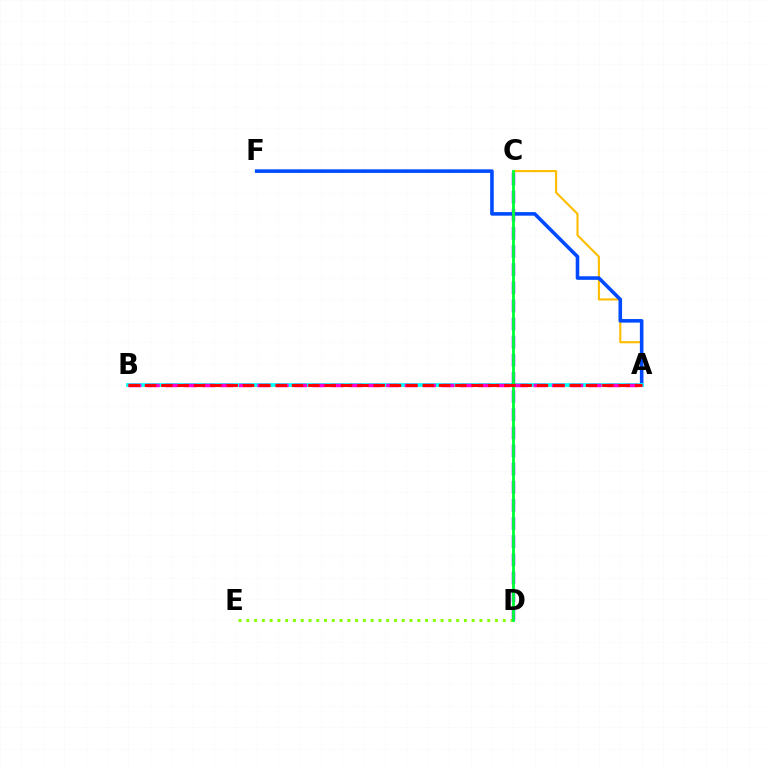{('D', 'E'): [{'color': '#84ff00', 'line_style': 'dotted', 'thickness': 2.11}], ('A', 'C'): [{'color': '#ffbd00', 'line_style': 'solid', 'thickness': 1.54}], ('A', 'F'): [{'color': '#004bff', 'line_style': 'solid', 'thickness': 2.58}], ('A', 'B'): [{'color': '#00fff6', 'line_style': 'solid', 'thickness': 2.67}, {'color': '#ff00cf', 'line_style': 'dashed', 'thickness': 2.5}, {'color': '#ff0000', 'line_style': 'dashed', 'thickness': 2.22}], ('C', 'D'): [{'color': '#7200ff', 'line_style': 'dashed', 'thickness': 2.46}, {'color': '#00ff39', 'line_style': 'solid', 'thickness': 2.05}]}